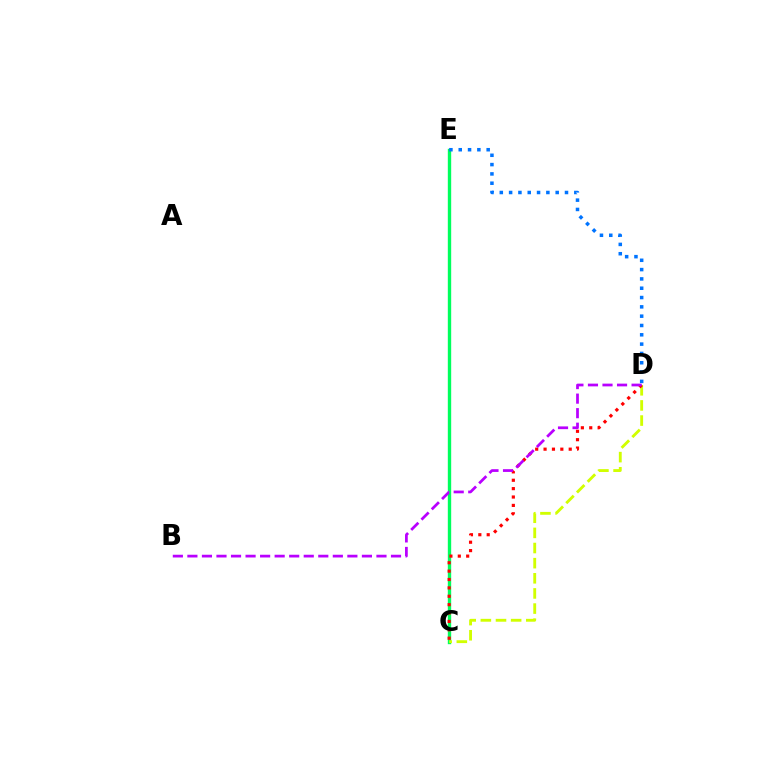{('C', 'E'): [{'color': '#00ff5c', 'line_style': 'solid', 'thickness': 2.43}], ('D', 'E'): [{'color': '#0074ff', 'line_style': 'dotted', 'thickness': 2.53}], ('C', 'D'): [{'color': '#d1ff00', 'line_style': 'dashed', 'thickness': 2.06}, {'color': '#ff0000', 'line_style': 'dotted', 'thickness': 2.28}], ('B', 'D'): [{'color': '#b900ff', 'line_style': 'dashed', 'thickness': 1.98}]}